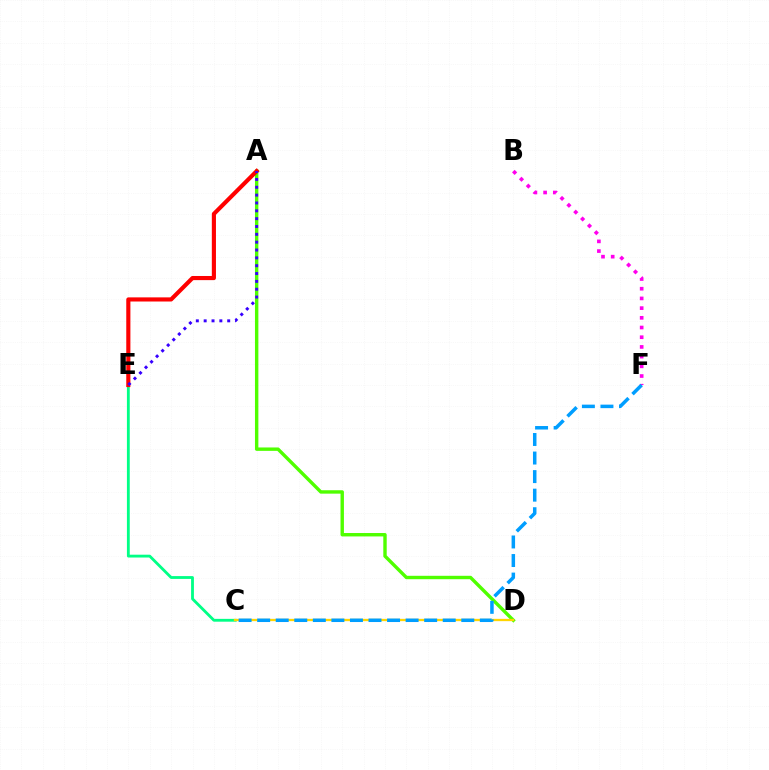{('C', 'E'): [{'color': '#00ff86', 'line_style': 'solid', 'thickness': 2.04}], ('A', 'D'): [{'color': '#4fff00', 'line_style': 'solid', 'thickness': 2.45}], ('A', 'E'): [{'color': '#ff0000', 'line_style': 'solid', 'thickness': 2.98}, {'color': '#3700ff', 'line_style': 'dotted', 'thickness': 2.13}], ('B', 'F'): [{'color': '#ff00ed', 'line_style': 'dotted', 'thickness': 2.64}], ('C', 'D'): [{'color': '#ffd500', 'line_style': 'solid', 'thickness': 1.66}], ('C', 'F'): [{'color': '#009eff', 'line_style': 'dashed', 'thickness': 2.52}]}